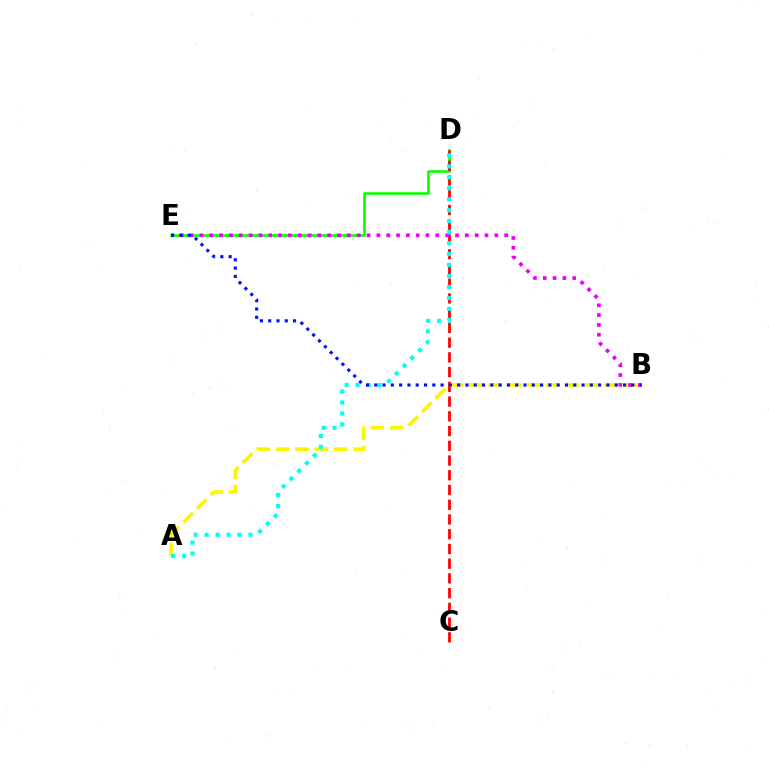{('D', 'E'): [{'color': '#08ff00', 'line_style': 'solid', 'thickness': 1.91}], ('C', 'D'): [{'color': '#ff0000', 'line_style': 'dashed', 'thickness': 2.0}], ('A', 'B'): [{'color': '#fcf500', 'line_style': 'dashed', 'thickness': 2.63}], ('B', 'E'): [{'color': '#ee00ff', 'line_style': 'dotted', 'thickness': 2.67}, {'color': '#0010ff', 'line_style': 'dotted', 'thickness': 2.25}], ('A', 'D'): [{'color': '#00fff6', 'line_style': 'dotted', 'thickness': 2.98}]}